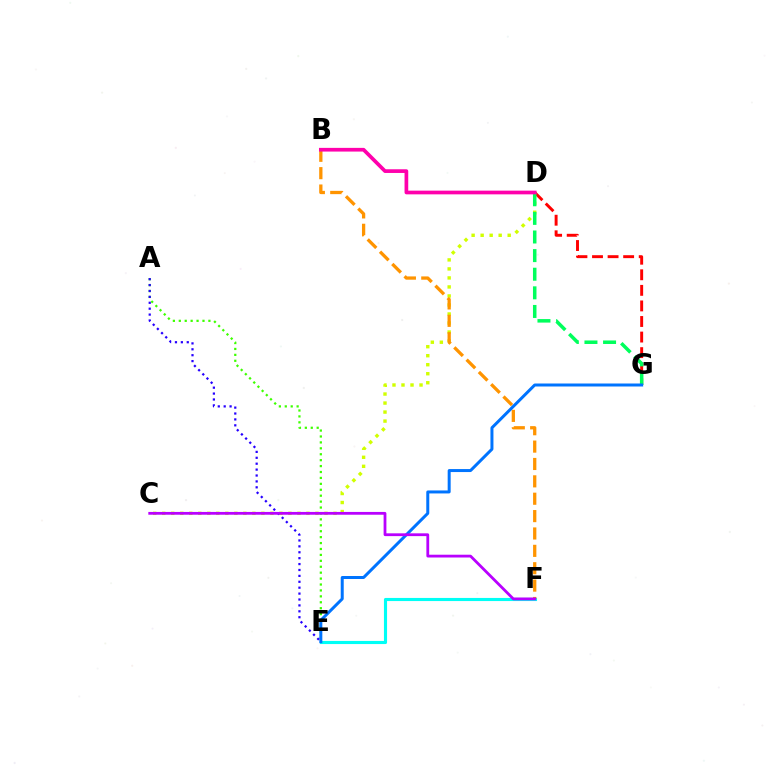{('C', 'D'): [{'color': '#d1ff00', 'line_style': 'dotted', 'thickness': 2.45}], ('A', 'E'): [{'color': '#3dff00', 'line_style': 'dotted', 'thickness': 1.61}, {'color': '#2500ff', 'line_style': 'dotted', 'thickness': 1.6}], ('E', 'F'): [{'color': '#00fff6', 'line_style': 'solid', 'thickness': 2.24}], ('B', 'F'): [{'color': '#ff9400', 'line_style': 'dashed', 'thickness': 2.36}], ('D', 'G'): [{'color': '#ff0000', 'line_style': 'dashed', 'thickness': 2.12}, {'color': '#00ff5c', 'line_style': 'dashed', 'thickness': 2.53}], ('B', 'D'): [{'color': '#ff00ac', 'line_style': 'solid', 'thickness': 2.66}], ('E', 'G'): [{'color': '#0074ff', 'line_style': 'solid', 'thickness': 2.15}], ('C', 'F'): [{'color': '#b900ff', 'line_style': 'solid', 'thickness': 2.01}]}